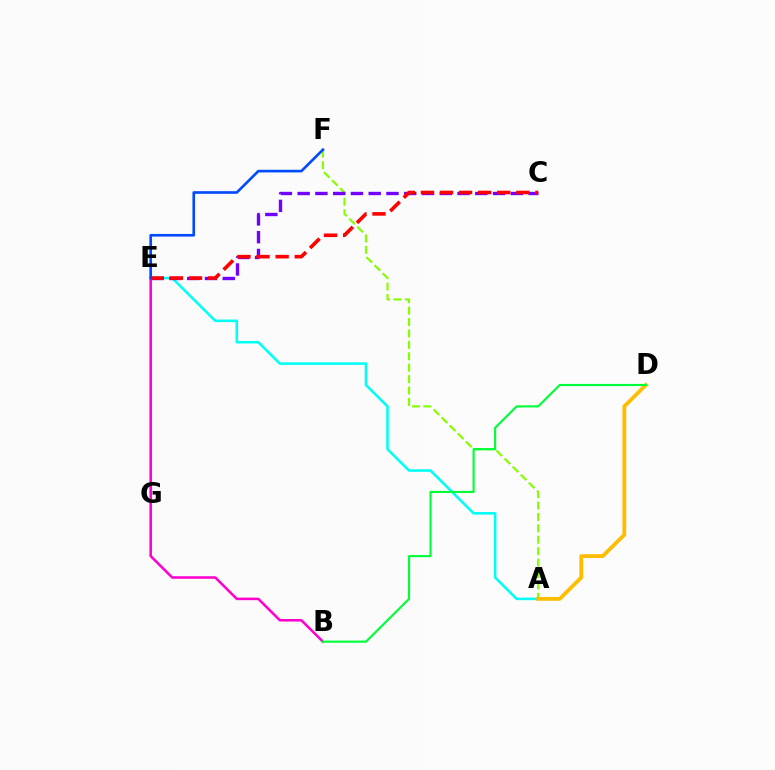{('B', 'E'): [{'color': '#ff00cf', 'line_style': 'solid', 'thickness': 1.83}], ('A', 'F'): [{'color': '#84ff00', 'line_style': 'dashed', 'thickness': 1.55}], ('A', 'E'): [{'color': '#00fff6', 'line_style': 'solid', 'thickness': 1.84}], ('C', 'E'): [{'color': '#7200ff', 'line_style': 'dashed', 'thickness': 2.41}, {'color': '#ff0000', 'line_style': 'dashed', 'thickness': 2.59}], ('A', 'D'): [{'color': '#ffbd00', 'line_style': 'solid', 'thickness': 2.74}], ('E', 'F'): [{'color': '#004bff', 'line_style': 'solid', 'thickness': 1.91}], ('B', 'D'): [{'color': '#00ff39', 'line_style': 'solid', 'thickness': 1.55}]}